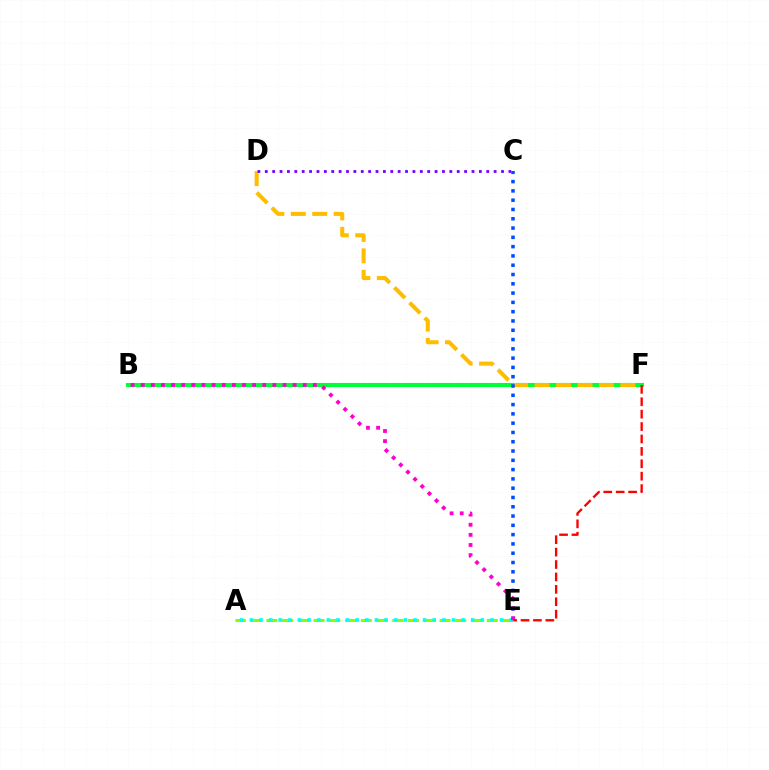{('B', 'F'): [{'color': '#00ff39', 'line_style': 'solid', 'thickness': 2.95}], ('D', 'F'): [{'color': '#ffbd00', 'line_style': 'dashed', 'thickness': 2.92}], ('C', 'D'): [{'color': '#7200ff', 'line_style': 'dotted', 'thickness': 2.01}], ('A', 'E'): [{'color': '#84ff00', 'line_style': 'dashed', 'thickness': 2.14}, {'color': '#00fff6', 'line_style': 'dotted', 'thickness': 2.61}], ('C', 'E'): [{'color': '#004bff', 'line_style': 'dotted', 'thickness': 2.52}], ('B', 'E'): [{'color': '#ff00cf', 'line_style': 'dotted', 'thickness': 2.75}], ('E', 'F'): [{'color': '#ff0000', 'line_style': 'dashed', 'thickness': 1.69}]}